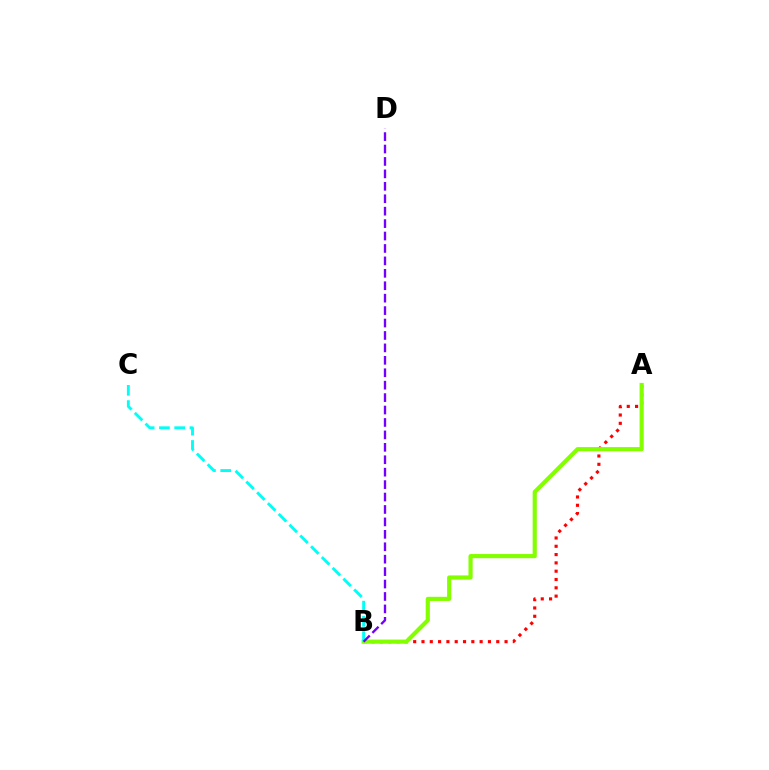{('A', 'B'): [{'color': '#ff0000', 'line_style': 'dotted', 'thickness': 2.26}, {'color': '#84ff00', 'line_style': 'solid', 'thickness': 3.0}], ('B', 'C'): [{'color': '#00fff6', 'line_style': 'dashed', 'thickness': 2.07}], ('B', 'D'): [{'color': '#7200ff', 'line_style': 'dashed', 'thickness': 1.69}]}